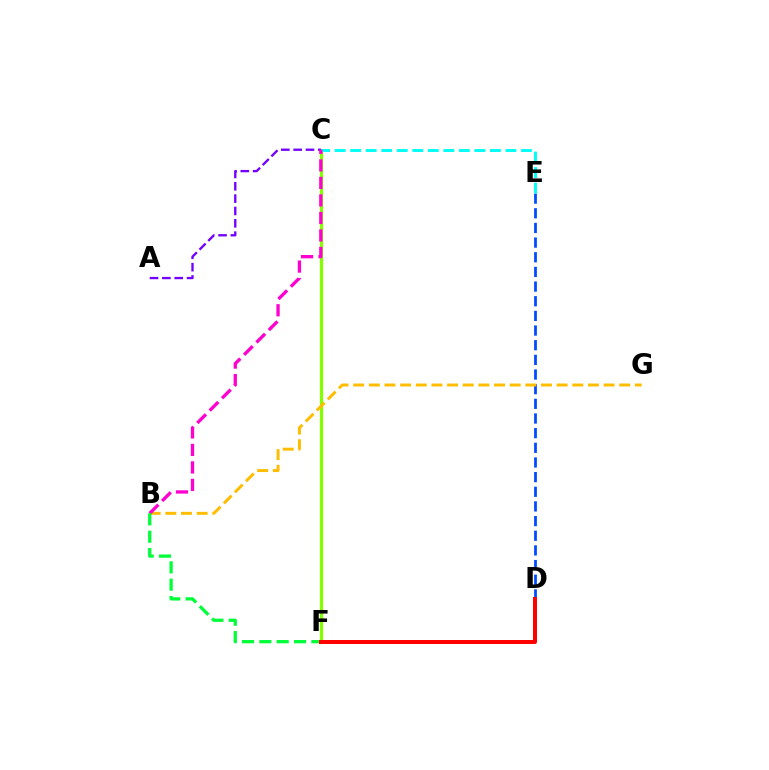{('D', 'E'): [{'color': '#004bff', 'line_style': 'dashed', 'thickness': 1.99}], ('C', 'F'): [{'color': '#84ff00', 'line_style': 'solid', 'thickness': 2.34}], ('B', 'G'): [{'color': '#ffbd00', 'line_style': 'dashed', 'thickness': 2.13}], ('C', 'E'): [{'color': '#00fff6', 'line_style': 'dashed', 'thickness': 2.11}], ('A', 'C'): [{'color': '#7200ff', 'line_style': 'dashed', 'thickness': 1.68}], ('B', 'C'): [{'color': '#ff00cf', 'line_style': 'dashed', 'thickness': 2.38}], ('B', 'F'): [{'color': '#00ff39', 'line_style': 'dashed', 'thickness': 2.36}], ('D', 'F'): [{'color': '#ff0000', 'line_style': 'solid', 'thickness': 2.86}]}